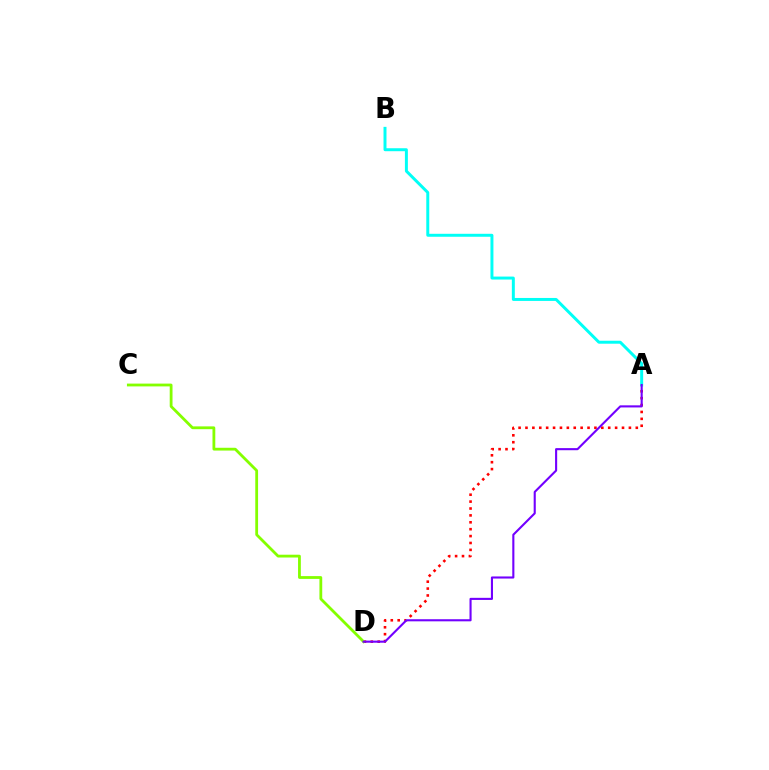{('A', 'D'): [{'color': '#ff0000', 'line_style': 'dotted', 'thickness': 1.87}, {'color': '#7200ff', 'line_style': 'solid', 'thickness': 1.51}], ('C', 'D'): [{'color': '#84ff00', 'line_style': 'solid', 'thickness': 2.01}], ('A', 'B'): [{'color': '#00fff6', 'line_style': 'solid', 'thickness': 2.14}]}